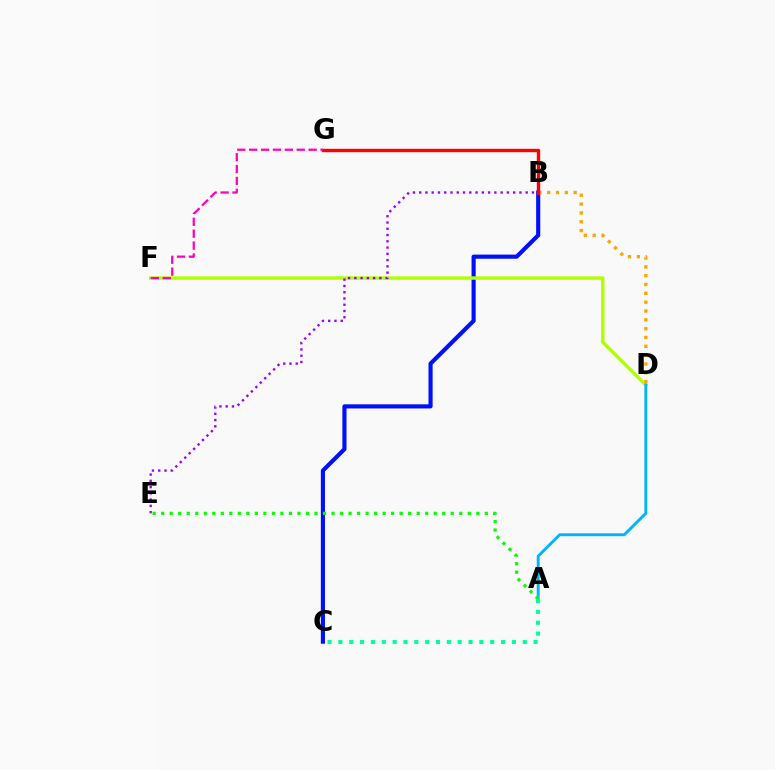{('B', 'C'): [{'color': '#0010ff', 'line_style': 'solid', 'thickness': 2.98}], ('D', 'F'): [{'color': '#b3ff00', 'line_style': 'solid', 'thickness': 2.49}], ('B', 'D'): [{'color': '#ffa500', 'line_style': 'dotted', 'thickness': 2.4}], ('B', 'G'): [{'color': '#ff0000', 'line_style': 'solid', 'thickness': 2.44}], ('A', 'D'): [{'color': '#00b5ff', 'line_style': 'solid', 'thickness': 2.09}], ('F', 'G'): [{'color': '#ff00bd', 'line_style': 'dashed', 'thickness': 1.62}], ('A', 'E'): [{'color': '#08ff00', 'line_style': 'dotted', 'thickness': 2.31}], ('A', 'C'): [{'color': '#00ff9d', 'line_style': 'dotted', 'thickness': 2.95}], ('B', 'E'): [{'color': '#9b00ff', 'line_style': 'dotted', 'thickness': 1.7}]}